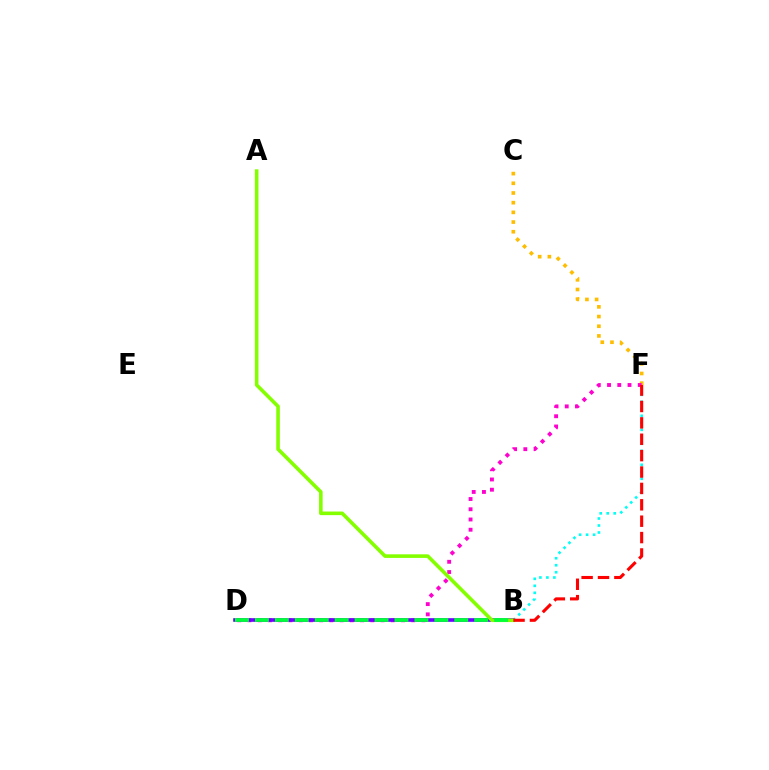{('C', 'F'): [{'color': '#ffbd00', 'line_style': 'dotted', 'thickness': 2.63}], ('B', 'D'): [{'color': '#004bff', 'line_style': 'solid', 'thickness': 1.68}, {'color': '#7200ff', 'line_style': 'solid', 'thickness': 2.59}, {'color': '#00ff39', 'line_style': 'dashed', 'thickness': 2.71}], ('B', 'F'): [{'color': '#00fff6', 'line_style': 'dotted', 'thickness': 1.9}, {'color': '#ff0000', 'line_style': 'dashed', 'thickness': 2.23}], ('D', 'F'): [{'color': '#ff00cf', 'line_style': 'dotted', 'thickness': 2.78}], ('A', 'B'): [{'color': '#84ff00', 'line_style': 'solid', 'thickness': 2.59}]}